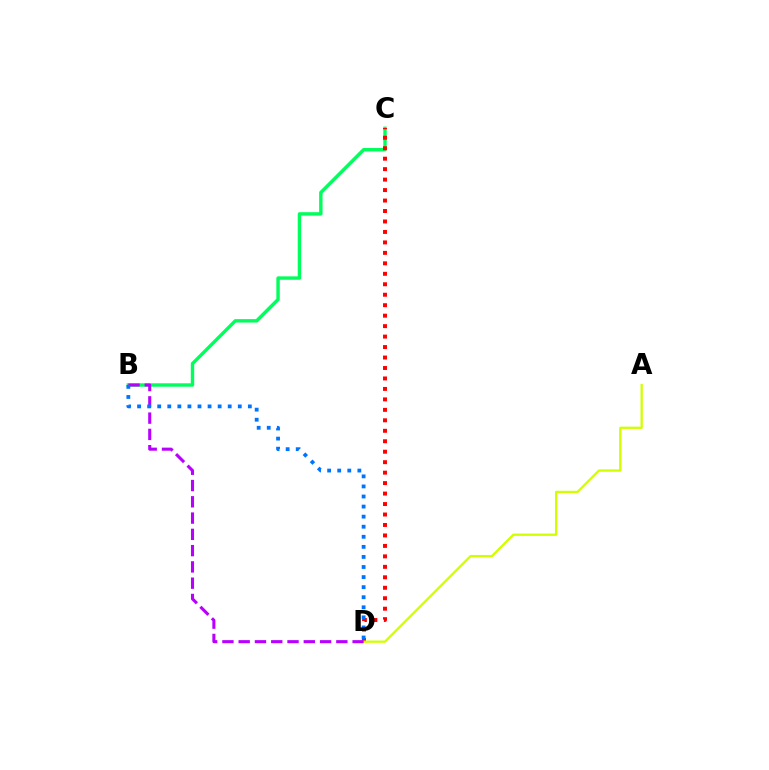{('B', 'C'): [{'color': '#00ff5c', 'line_style': 'solid', 'thickness': 2.46}], ('C', 'D'): [{'color': '#ff0000', 'line_style': 'dotted', 'thickness': 2.84}], ('A', 'D'): [{'color': '#d1ff00', 'line_style': 'solid', 'thickness': 1.66}], ('B', 'D'): [{'color': '#b900ff', 'line_style': 'dashed', 'thickness': 2.21}, {'color': '#0074ff', 'line_style': 'dotted', 'thickness': 2.74}]}